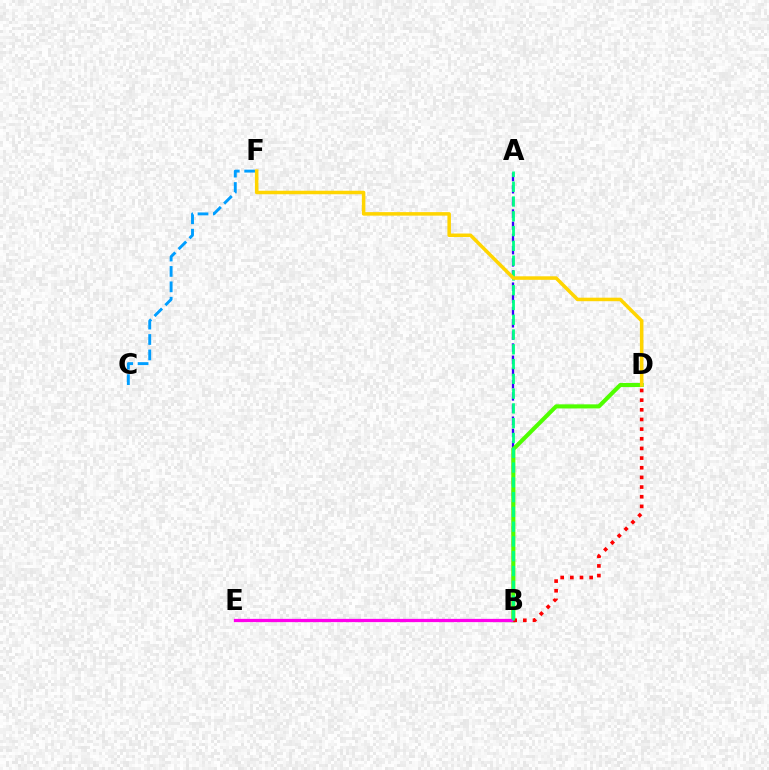{('A', 'B'): [{'color': '#3700ff', 'line_style': 'dashed', 'thickness': 1.66}, {'color': '#00ff86', 'line_style': 'dashed', 'thickness': 2.01}], ('B', 'D'): [{'color': '#4fff00', 'line_style': 'solid', 'thickness': 2.94}, {'color': '#ff0000', 'line_style': 'dotted', 'thickness': 2.62}], ('C', 'F'): [{'color': '#009eff', 'line_style': 'dashed', 'thickness': 2.09}], ('B', 'E'): [{'color': '#ff00ed', 'line_style': 'solid', 'thickness': 2.35}], ('D', 'F'): [{'color': '#ffd500', 'line_style': 'solid', 'thickness': 2.53}]}